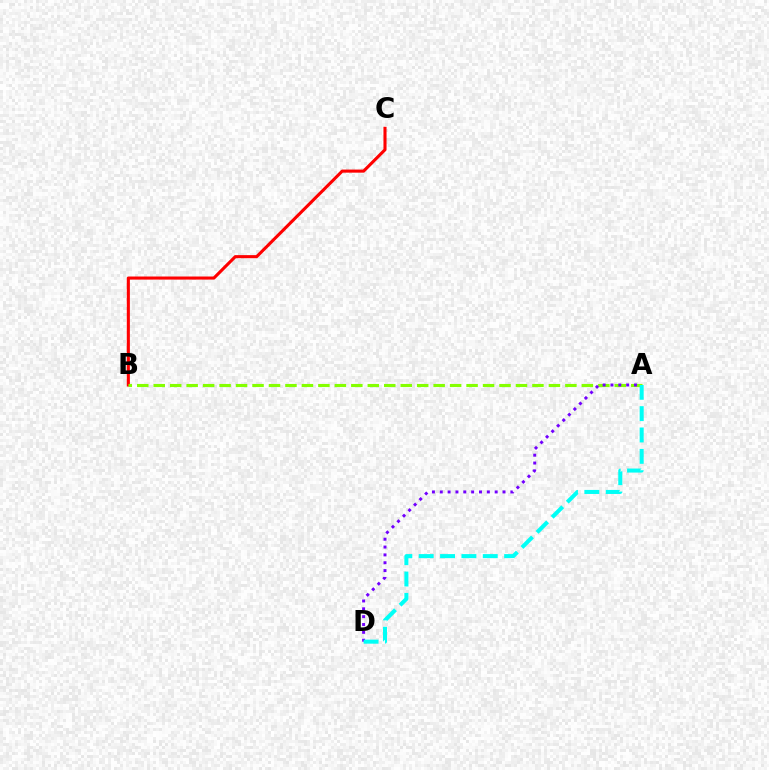{('B', 'C'): [{'color': '#ff0000', 'line_style': 'solid', 'thickness': 2.22}], ('A', 'B'): [{'color': '#84ff00', 'line_style': 'dashed', 'thickness': 2.24}], ('A', 'D'): [{'color': '#7200ff', 'line_style': 'dotted', 'thickness': 2.13}, {'color': '#00fff6', 'line_style': 'dashed', 'thickness': 2.9}]}